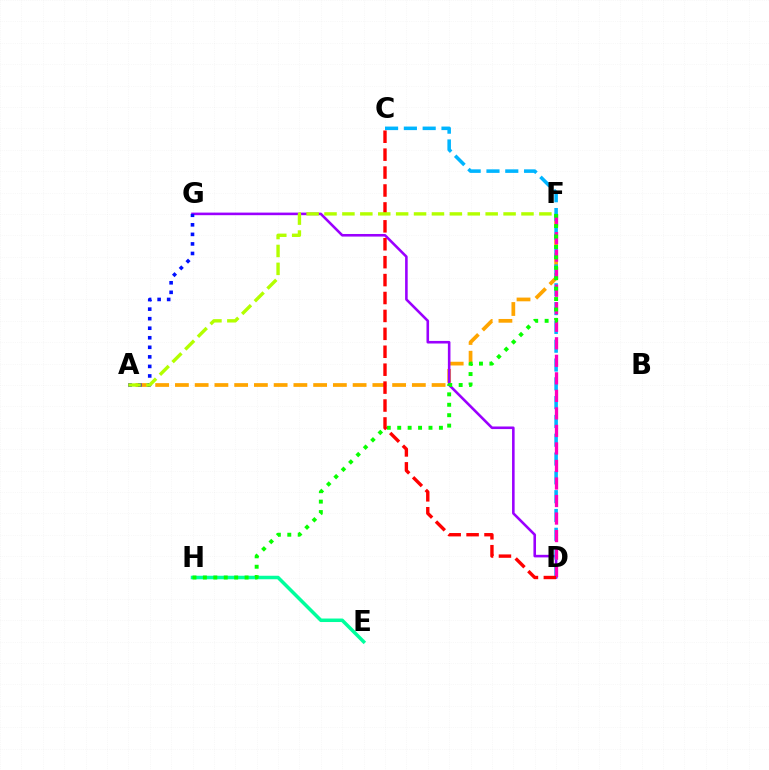{('E', 'H'): [{'color': '#00ff9d', 'line_style': 'solid', 'thickness': 2.52}], ('A', 'F'): [{'color': '#ffa500', 'line_style': 'dashed', 'thickness': 2.68}, {'color': '#b3ff00', 'line_style': 'dashed', 'thickness': 2.43}], ('D', 'G'): [{'color': '#9b00ff', 'line_style': 'solid', 'thickness': 1.86}], ('C', 'D'): [{'color': '#00b5ff', 'line_style': 'dashed', 'thickness': 2.56}, {'color': '#ff0000', 'line_style': 'dashed', 'thickness': 2.43}], ('D', 'F'): [{'color': '#ff00bd', 'line_style': 'dashed', 'thickness': 2.38}], ('F', 'H'): [{'color': '#08ff00', 'line_style': 'dotted', 'thickness': 2.83}], ('A', 'G'): [{'color': '#0010ff', 'line_style': 'dotted', 'thickness': 2.59}]}